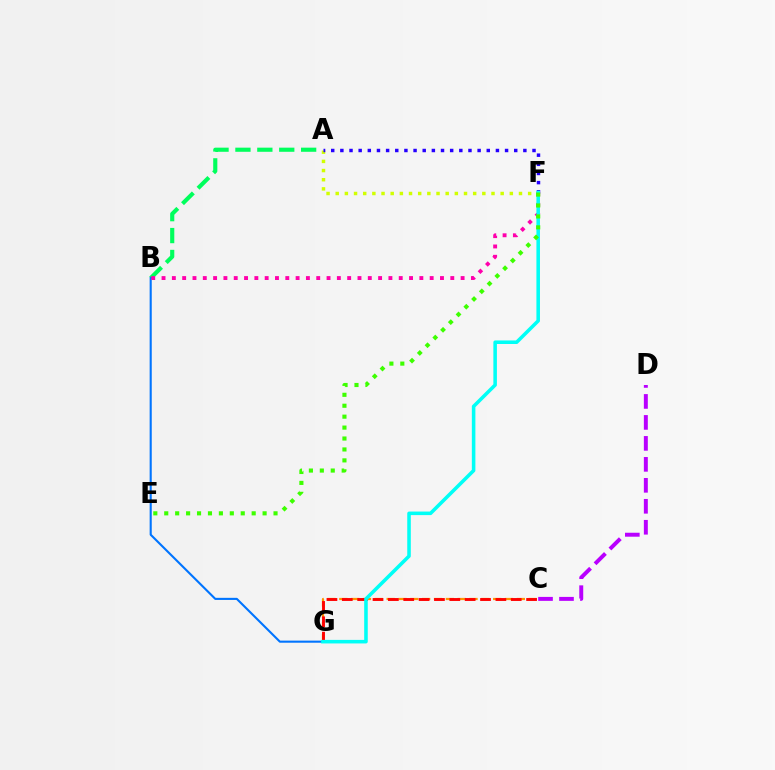{('C', 'G'): [{'color': '#ff9400', 'line_style': 'dashed', 'thickness': 1.61}, {'color': '#ff0000', 'line_style': 'dashed', 'thickness': 2.09}], ('A', 'B'): [{'color': '#00ff5c', 'line_style': 'dashed', 'thickness': 2.98}], ('A', 'F'): [{'color': '#d1ff00', 'line_style': 'dotted', 'thickness': 2.49}, {'color': '#2500ff', 'line_style': 'dotted', 'thickness': 2.49}], ('B', 'G'): [{'color': '#0074ff', 'line_style': 'solid', 'thickness': 1.51}], ('C', 'D'): [{'color': '#b900ff', 'line_style': 'dashed', 'thickness': 2.85}], ('B', 'F'): [{'color': '#ff00ac', 'line_style': 'dotted', 'thickness': 2.8}], ('F', 'G'): [{'color': '#00fff6', 'line_style': 'solid', 'thickness': 2.56}], ('E', 'F'): [{'color': '#3dff00', 'line_style': 'dotted', 'thickness': 2.97}]}